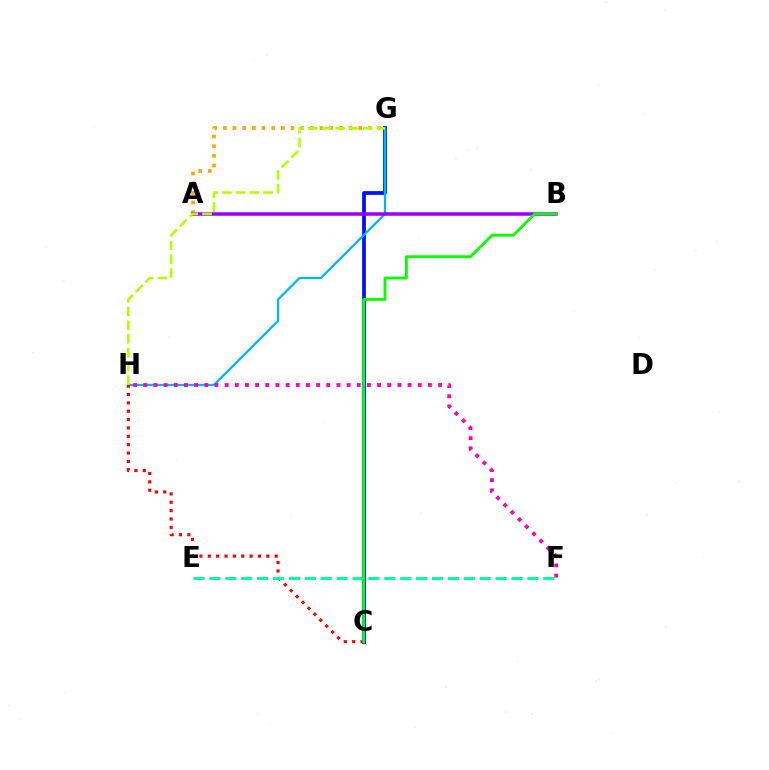{('A', 'G'): [{'color': '#ffa500', 'line_style': 'dotted', 'thickness': 2.63}], ('C', 'G'): [{'color': '#0010ff', 'line_style': 'solid', 'thickness': 2.71}], ('G', 'H'): [{'color': '#00b5ff', 'line_style': 'solid', 'thickness': 1.6}, {'color': '#b3ff00', 'line_style': 'dashed', 'thickness': 1.87}], ('A', 'B'): [{'color': '#9b00ff', 'line_style': 'solid', 'thickness': 2.54}], ('C', 'H'): [{'color': '#ff0000', 'line_style': 'dotted', 'thickness': 2.27}], ('E', 'F'): [{'color': '#00ff9d', 'line_style': 'dashed', 'thickness': 2.16}], ('F', 'H'): [{'color': '#ff00bd', 'line_style': 'dotted', 'thickness': 2.76}], ('B', 'C'): [{'color': '#08ff00', 'line_style': 'solid', 'thickness': 2.02}]}